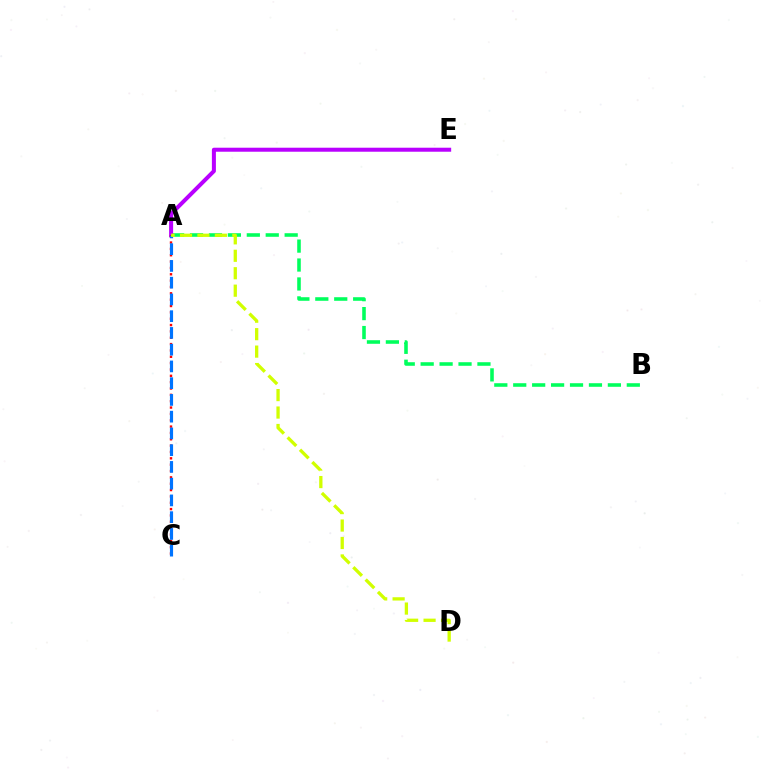{('A', 'B'): [{'color': '#00ff5c', 'line_style': 'dashed', 'thickness': 2.57}], ('A', 'E'): [{'color': '#b900ff', 'line_style': 'solid', 'thickness': 2.89}], ('A', 'C'): [{'color': '#ff0000', 'line_style': 'dotted', 'thickness': 1.72}, {'color': '#0074ff', 'line_style': 'dashed', 'thickness': 2.28}], ('A', 'D'): [{'color': '#d1ff00', 'line_style': 'dashed', 'thickness': 2.37}]}